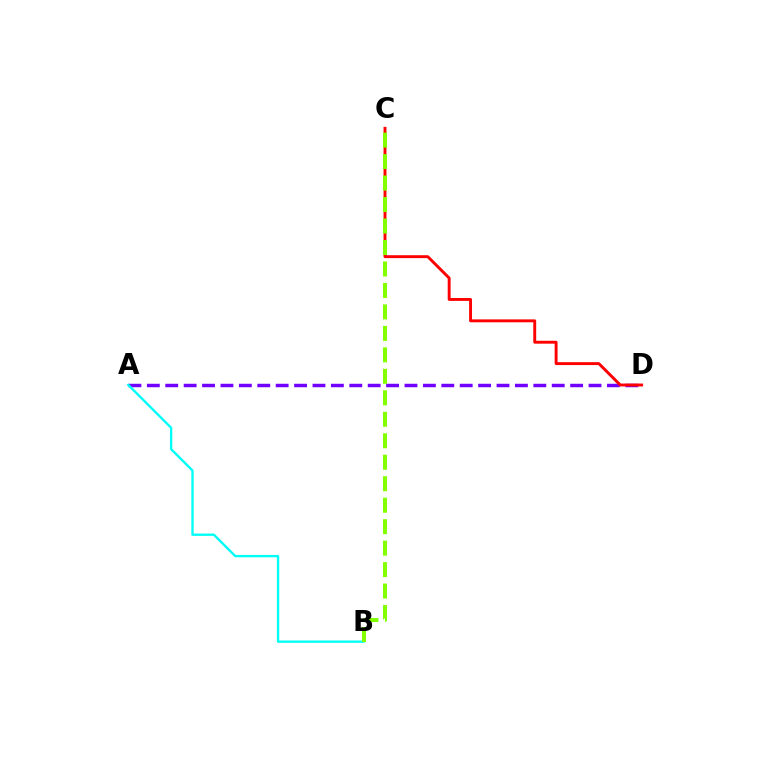{('A', 'D'): [{'color': '#7200ff', 'line_style': 'dashed', 'thickness': 2.5}], ('A', 'B'): [{'color': '#00fff6', 'line_style': 'solid', 'thickness': 1.7}], ('C', 'D'): [{'color': '#ff0000', 'line_style': 'solid', 'thickness': 2.09}], ('B', 'C'): [{'color': '#84ff00', 'line_style': 'dashed', 'thickness': 2.92}]}